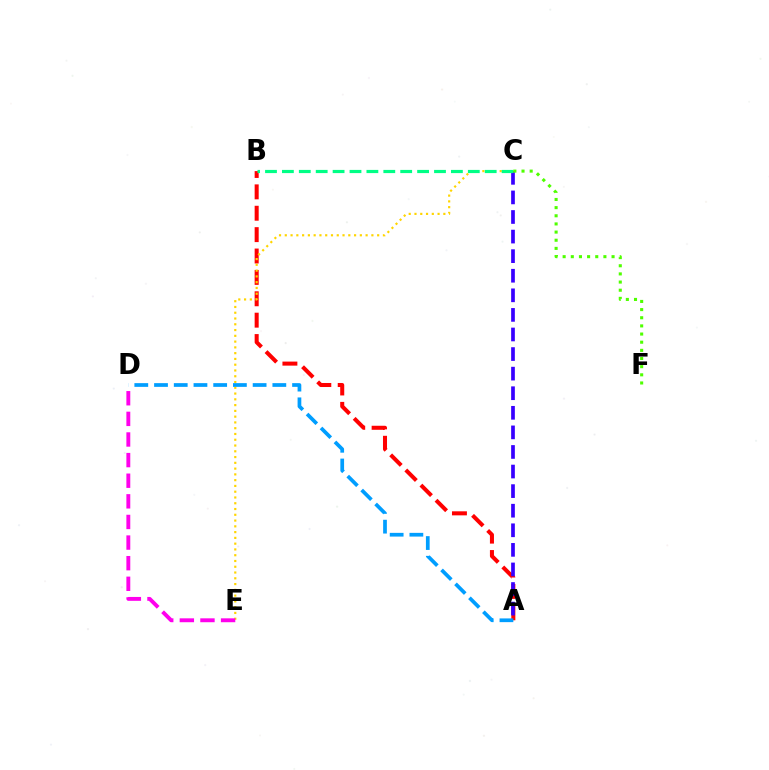{('A', 'B'): [{'color': '#ff0000', 'line_style': 'dashed', 'thickness': 2.91}], ('C', 'E'): [{'color': '#ffd500', 'line_style': 'dotted', 'thickness': 1.57}], ('A', 'C'): [{'color': '#3700ff', 'line_style': 'dashed', 'thickness': 2.66}], ('B', 'C'): [{'color': '#00ff86', 'line_style': 'dashed', 'thickness': 2.3}], ('D', 'E'): [{'color': '#ff00ed', 'line_style': 'dashed', 'thickness': 2.8}], ('A', 'D'): [{'color': '#009eff', 'line_style': 'dashed', 'thickness': 2.68}], ('C', 'F'): [{'color': '#4fff00', 'line_style': 'dotted', 'thickness': 2.22}]}